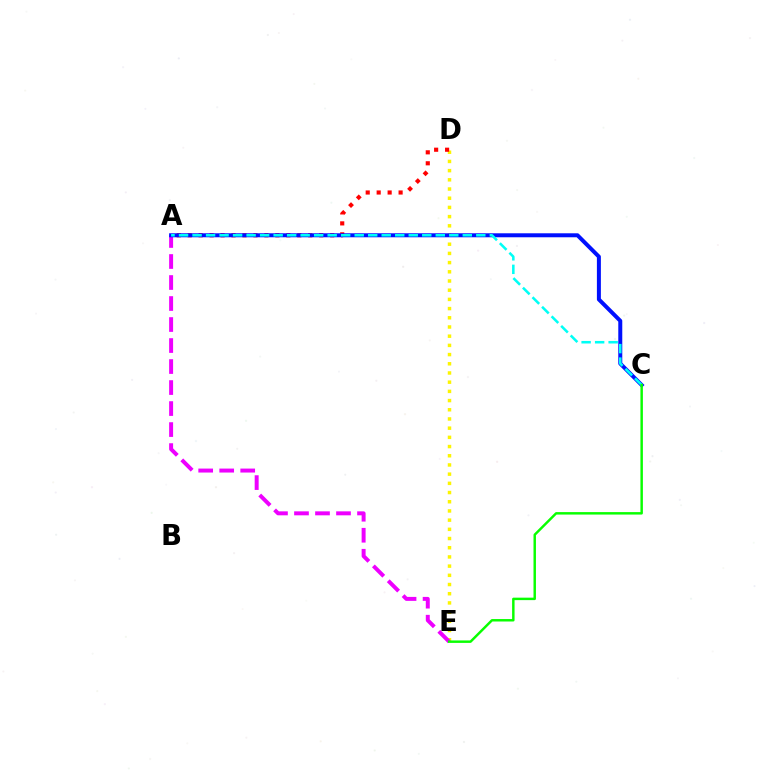{('D', 'E'): [{'color': '#fcf500', 'line_style': 'dotted', 'thickness': 2.5}], ('A', 'D'): [{'color': '#ff0000', 'line_style': 'dotted', 'thickness': 2.98}], ('A', 'E'): [{'color': '#ee00ff', 'line_style': 'dashed', 'thickness': 2.85}], ('A', 'C'): [{'color': '#0010ff', 'line_style': 'solid', 'thickness': 2.87}, {'color': '#00fff6', 'line_style': 'dashed', 'thickness': 1.84}], ('C', 'E'): [{'color': '#08ff00', 'line_style': 'solid', 'thickness': 1.77}]}